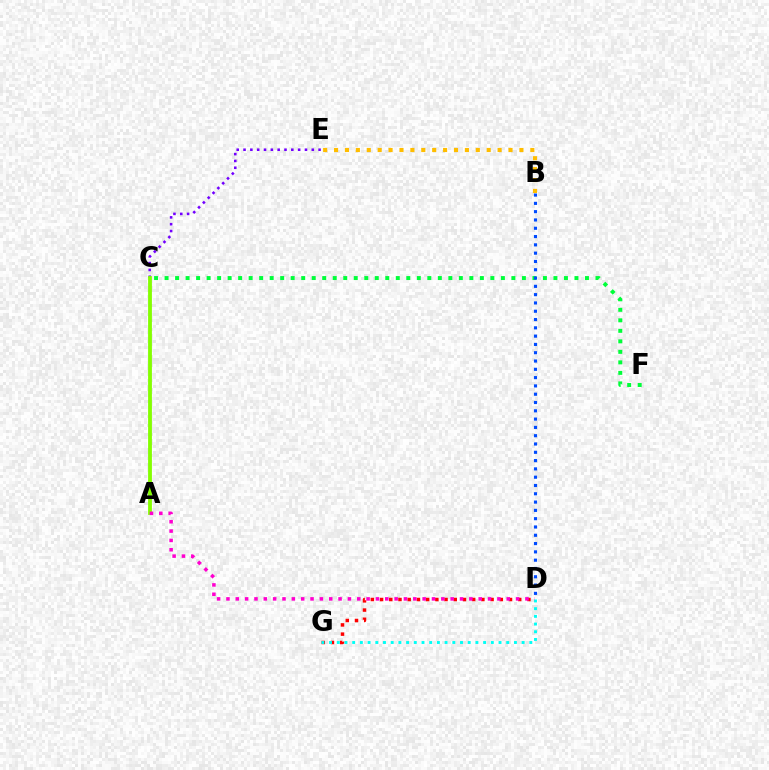{('C', 'F'): [{'color': '#00ff39', 'line_style': 'dotted', 'thickness': 2.86}], ('D', 'G'): [{'color': '#ff0000', 'line_style': 'dotted', 'thickness': 2.5}, {'color': '#00fff6', 'line_style': 'dotted', 'thickness': 2.09}], ('C', 'E'): [{'color': '#7200ff', 'line_style': 'dotted', 'thickness': 1.85}], ('A', 'C'): [{'color': '#84ff00', 'line_style': 'solid', 'thickness': 2.75}], ('A', 'D'): [{'color': '#ff00cf', 'line_style': 'dotted', 'thickness': 2.54}], ('B', 'E'): [{'color': '#ffbd00', 'line_style': 'dotted', 'thickness': 2.96}], ('B', 'D'): [{'color': '#004bff', 'line_style': 'dotted', 'thickness': 2.25}]}